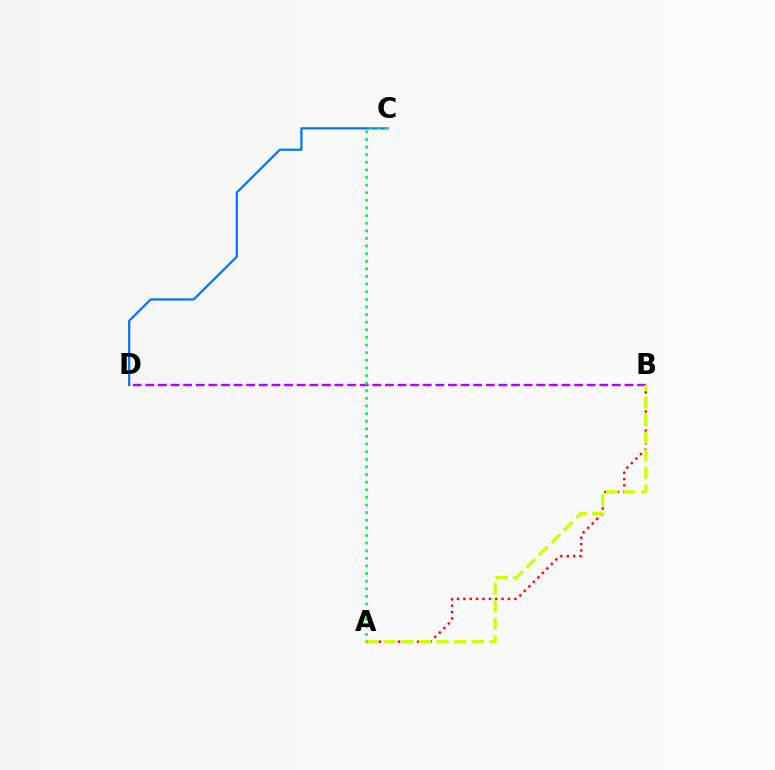{('B', 'D'): [{'color': '#b900ff', 'line_style': 'dashed', 'thickness': 1.71}], ('A', 'B'): [{'color': '#ff0000', 'line_style': 'dotted', 'thickness': 1.73}, {'color': '#d1ff00', 'line_style': 'dashed', 'thickness': 2.39}], ('C', 'D'): [{'color': '#0074ff', 'line_style': 'solid', 'thickness': 1.59}], ('A', 'C'): [{'color': '#00ff5c', 'line_style': 'dotted', 'thickness': 2.07}]}